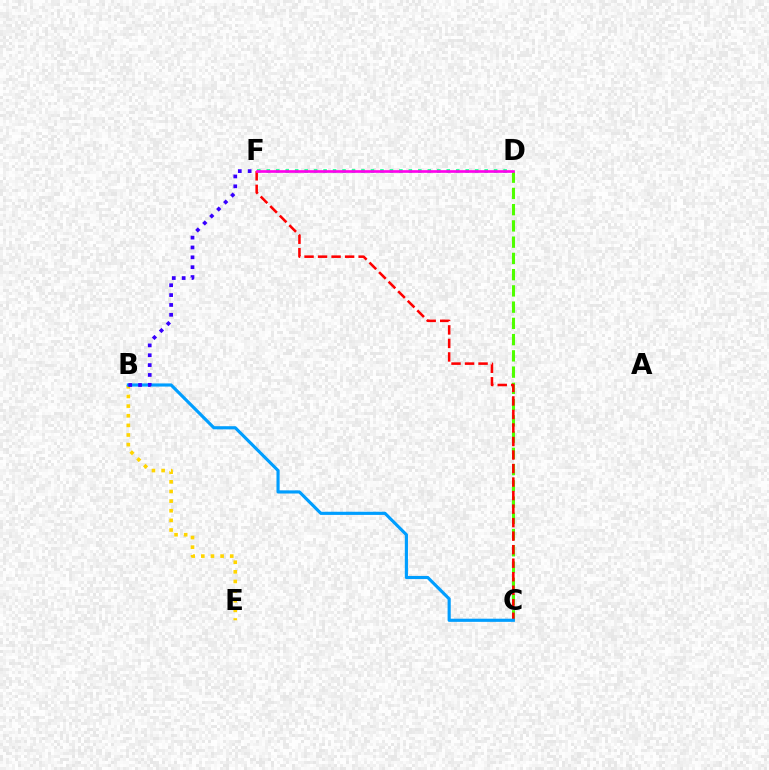{('C', 'D'): [{'color': '#4fff00', 'line_style': 'dashed', 'thickness': 2.21}], ('D', 'F'): [{'color': '#00ff86', 'line_style': 'dotted', 'thickness': 2.57}, {'color': '#ff00ed', 'line_style': 'solid', 'thickness': 1.92}], ('C', 'F'): [{'color': '#ff0000', 'line_style': 'dashed', 'thickness': 1.84}], ('B', 'E'): [{'color': '#ffd500', 'line_style': 'dotted', 'thickness': 2.62}], ('B', 'C'): [{'color': '#009eff', 'line_style': 'solid', 'thickness': 2.27}], ('B', 'F'): [{'color': '#3700ff', 'line_style': 'dotted', 'thickness': 2.68}]}